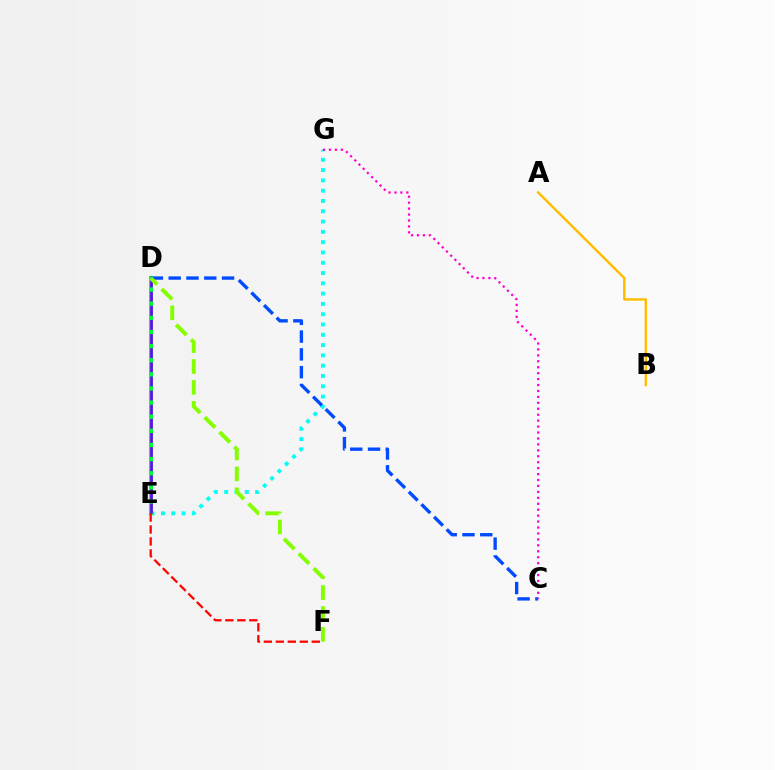{('E', 'G'): [{'color': '#00fff6', 'line_style': 'dotted', 'thickness': 2.8}], ('D', 'E'): [{'color': '#00ff39', 'line_style': 'solid', 'thickness': 2.92}, {'color': '#7200ff', 'line_style': 'dashed', 'thickness': 1.92}], ('A', 'B'): [{'color': '#ffbd00', 'line_style': 'solid', 'thickness': 1.75}], ('C', 'D'): [{'color': '#004bff', 'line_style': 'dashed', 'thickness': 2.42}], ('C', 'G'): [{'color': '#ff00cf', 'line_style': 'dotted', 'thickness': 1.61}], ('D', 'F'): [{'color': '#84ff00', 'line_style': 'dashed', 'thickness': 2.84}], ('E', 'F'): [{'color': '#ff0000', 'line_style': 'dashed', 'thickness': 1.63}]}